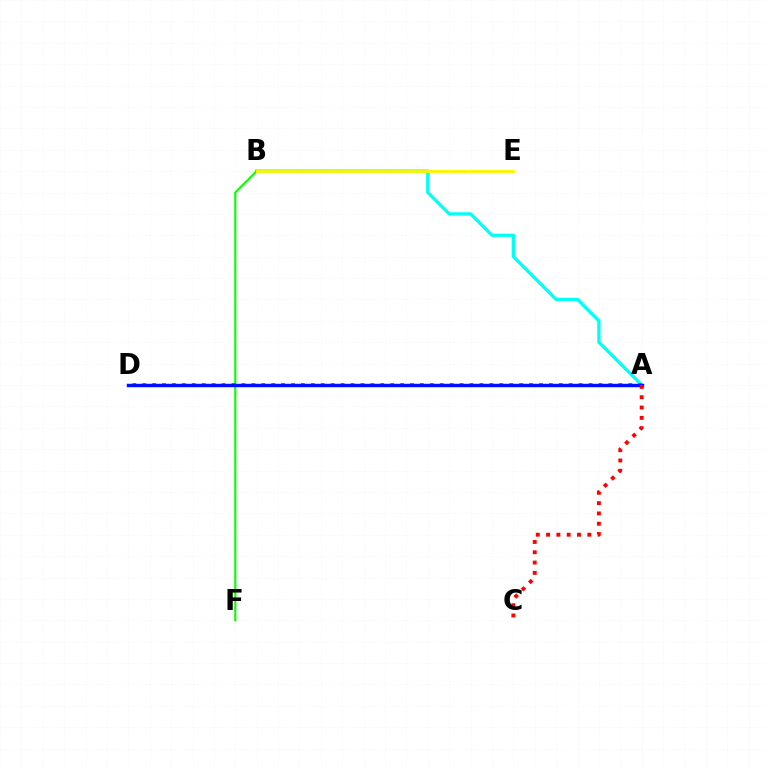{('A', 'B'): [{'color': '#00fff6', 'line_style': 'solid', 'thickness': 2.35}], ('B', 'F'): [{'color': '#08ff00', 'line_style': 'solid', 'thickness': 1.53}], ('A', 'D'): [{'color': '#ee00ff', 'line_style': 'dotted', 'thickness': 2.69}, {'color': '#0010ff', 'line_style': 'solid', 'thickness': 2.48}], ('B', 'E'): [{'color': '#fcf500', 'line_style': 'solid', 'thickness': 2.05}], ('A', 'C'): [{'color': '#ff0000', 'line_style': 'dotted', 'thickness': 2.8}]}